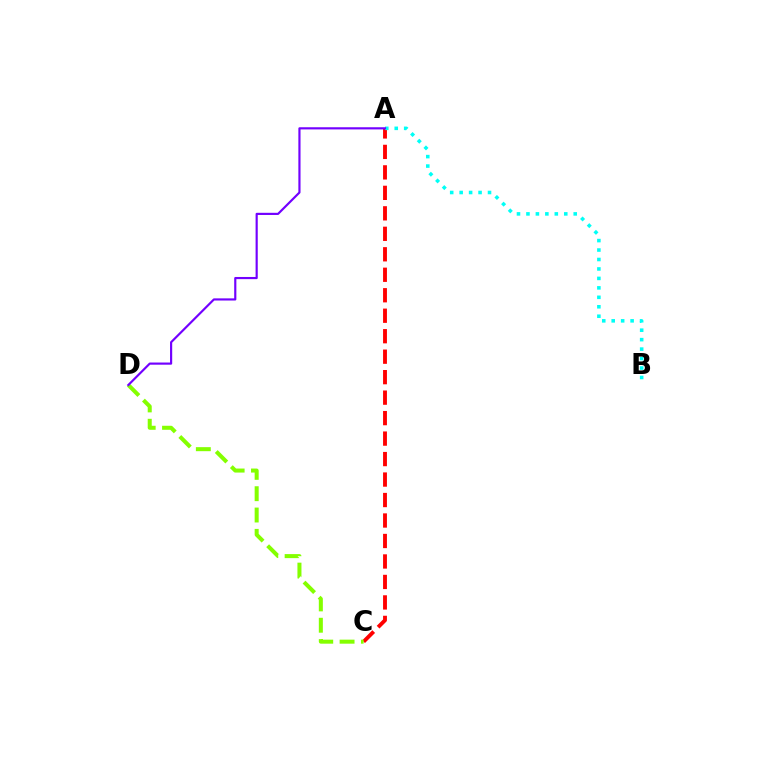{('A', 'C'): [{'color': '#ff0000', 'line_style': 'dashed', 'thickness': 2.78}], ('A', 'B'): [{'color': '#00fff6', 'line_style': 'dotted', 'thickness': 2.57}], ('C', 'D'): [{'color': '#84ff00', 'line_style': 'dashed', 'thickness': 2.9}], ('A', 'D'): [{'color': '#7200ff', 'line_style': 'solid', 'thickness': 1.56}]}